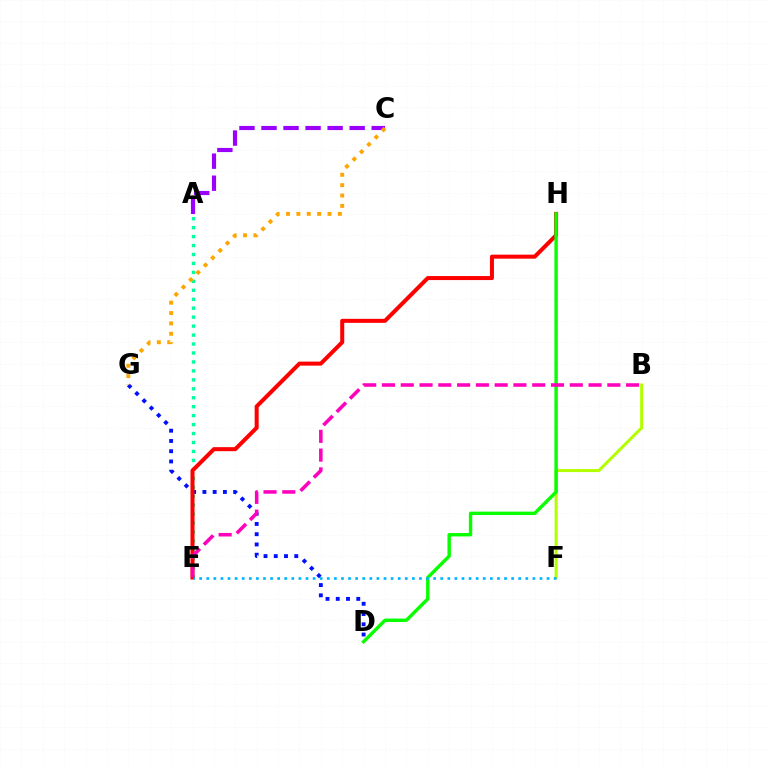{('D', 'G'): [{'color': '#0010ff', 'line_style': 'dotted', 'thickness': 2.78}], ('A', 'E'): [{'color': '#00ff9d', 'line_style': 'dotted', 'thickness': 2.43}], ('B', 'F'): [{'color': '#b3ff00', 'line_style': 'solid', 'thickness': 2.19}], ('E', 'H'): [{'color': '#ff0000', 'line_style': 'solid', 'thickness': 2.9}], ('A', 'C'): [{'color': '#9b00ff', 'line_style': 'dashed', 'thickness': 2.99}], ('D', 'H'): [{'color': '#08ff00', 'line_style': 'solid', 'thickness': 2.45}], ('E', 'F'): [{'color': '#00b5ff', 'line_style': 'dotted', 'thickness': 1.93}], ('B', 'E'): [{'color': '#ff00bd', 'line_style': 'dashed', 'thickness': 2.55}], ('C', 'G'): [{'color': '#ffa500', 'line_style': 'dotted', 'thickness': 2.82}]}